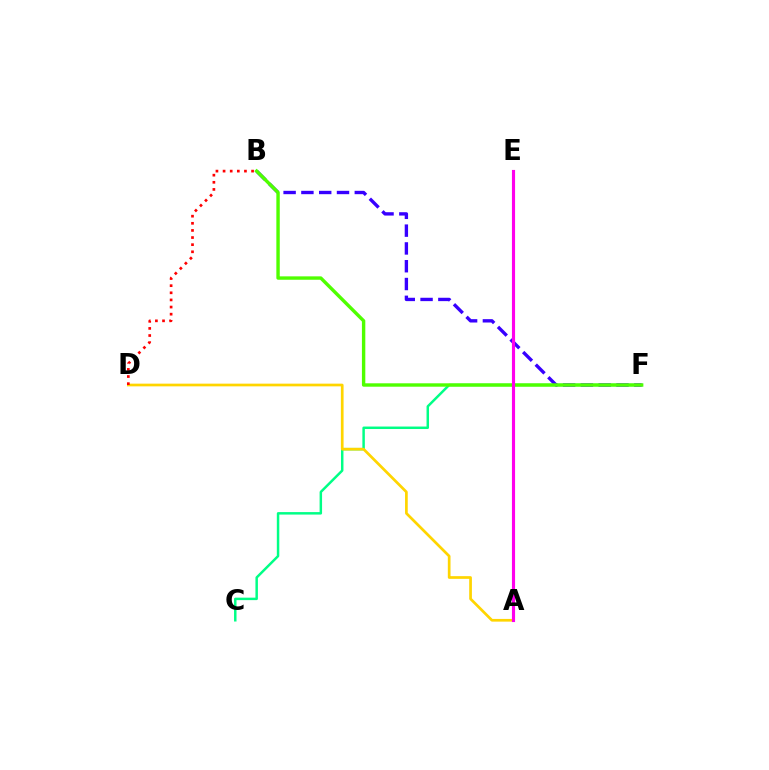{('C', 'F'): [{'color': '#00ff86', 'line_style': 'solid', 'thickness': 1.78}], ('A', 'E'): [{'color': '#009eff', 'line_style': 'solid', 'thickness': 2.16}, {'color': '#ff00ed', 'line_style': 'solid', 'thickness': 2.26}], ('A', 'D'): [{'color': '#ffd500', 'line_style': 'solid', 'thickness': 1.95}], ('B', 'F'): [{'color': '#3700ff', 'line_style': 'dashed', 'thickness': 2.42}, {'color': '#4fff00', 'line_style': 'solid', 'thickness': 2.45}], ('B', 'D'): [{'color': '#ff0000', 'line_style': 'dotted', 'thickness': 1.94}]}